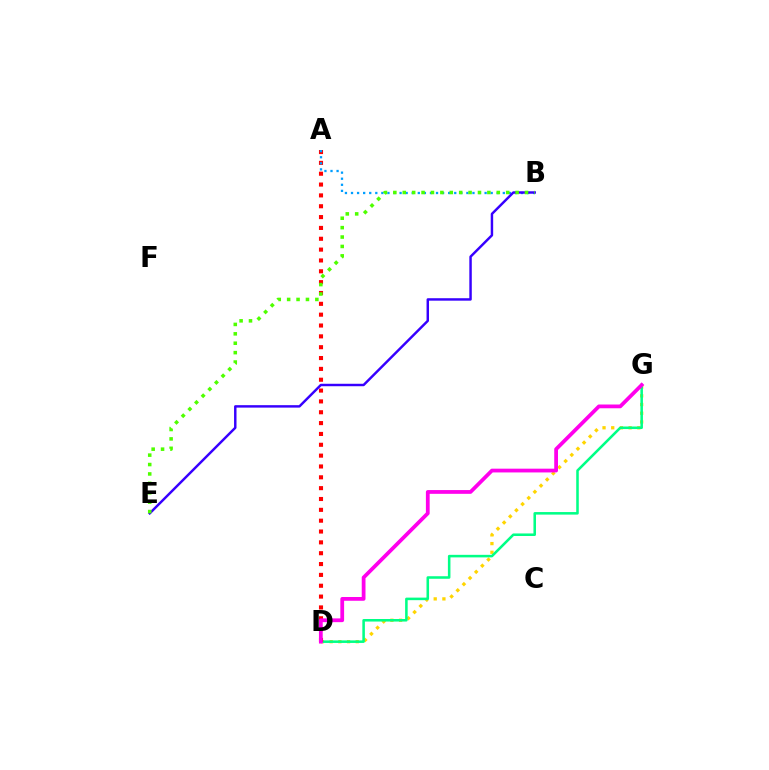{('D', 'G'): [{'color': '#ffd500', 'line_style': 'dotted', 'thickness': 2.36}, {'color': '#00ff86', 'line_style': 'solid', 'thickness': 1.83}, {'color': '#ff00ed', 'line_style': 'solid', 'thickness': 2.71}], ('A', 'D'): [{'color': '#ff0000', 'line_style': 'dotted', 'thickness': 2.95}], ('A', 'B'): [{'color': '#009eff', 'line_style': 'dotted', 'thickness': 1.65}], ('B', 'E'): [{'color': '#3700ff', 'line_style': 'solid', 'thickness': 1.77}, {'color': '#4fff00', 'line_style': 'dotted', 'thickness': 2.56}]}